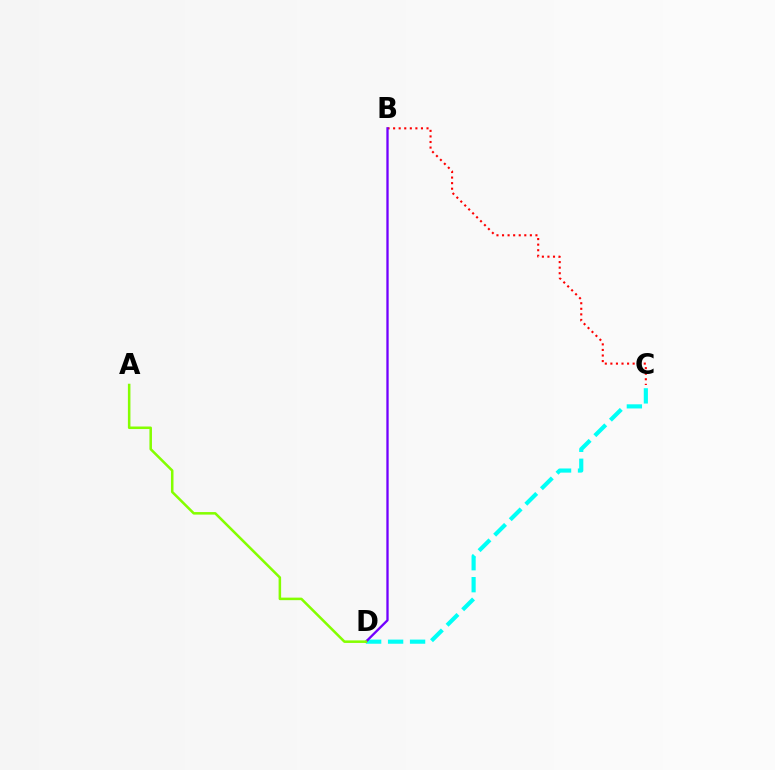{('B', 'C'): [{'color': '#ff0000', 'line_style': 'dotted', 'thickness': 1.51}], ('C', 'D'): [{'color': '#00fff6', 'line_style': 'dashed', 'thickness': 2.98}], ('B', 'D'): [{'color': '#7200ff', 'line_style': 'solid', 'thickness': 1.66}], ('A', 'D'): [{'color': '#84ff00', 'line_style': 'solid', 'thickness': 1.83}]}